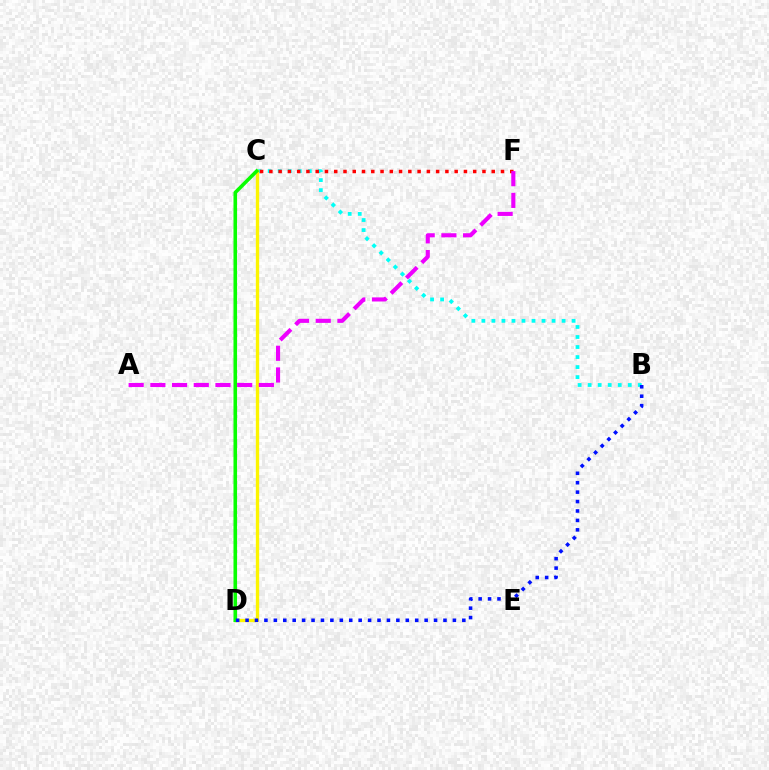{('B', 'C'): [{'color': '#00fff6', 'line_style': 'dotted', 'thickness': 2.72}], ('C', 'D'): [{'color': '#fcf500', 'line_style': 'solid', 'thickness': 2.39}, {'color': '#08ff00', 'line_style': 'solid', 'thickness': 2.58}], ('C', 'F'): [{'color': '#ff0000', 'line_style': 'dotted', 'thickness': 2.52}], ('A', 'F'): [{'color': '#ee00ff', 'line_style': 'dashed', 'thickness': 2.95}], ('B', 'D'): [{'color': '#0010ff', 'line_style': 'dotted', 'thickness': 2.56}]}